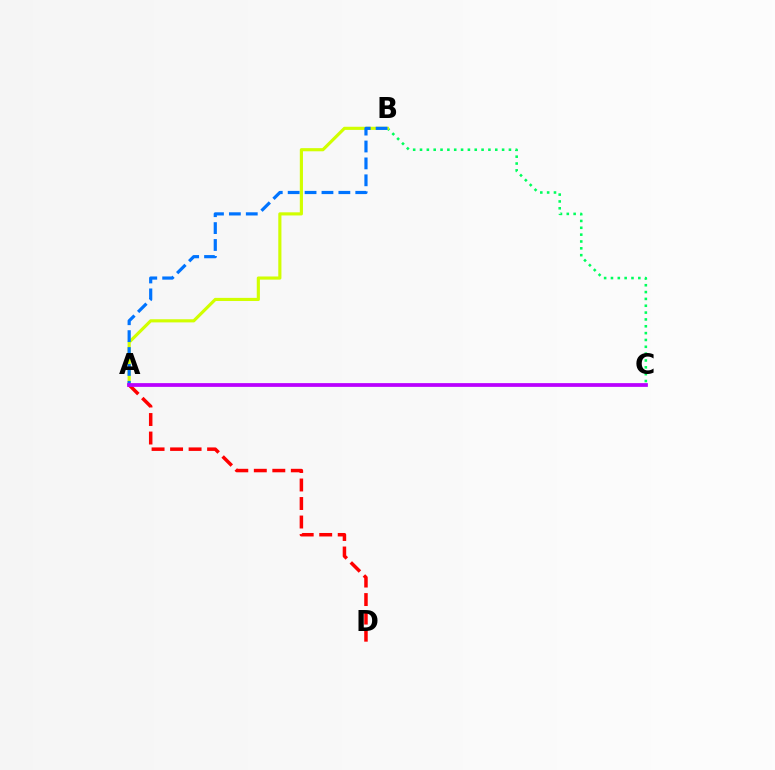{('B', 'C'): [{'color': '#00ff5c', 'line_style': 'dotted', 'thickness': 1.86}], ('A', 'B'): [{'color': '#d1ff00', 'line_style': 'solid', 'thickness': 2.26}, {'color': '#0074ff', 'line_style': 'dashed', 'thickness': 2.3}], ('A', 'D'): [{'color': '#ff0000', 'line_style': 'dashed', 'thickness': 2.51}], ('A', 'C'): [{'color': '#b900ff', 'line_style': 'solid', 'thickness': 2.7}]}